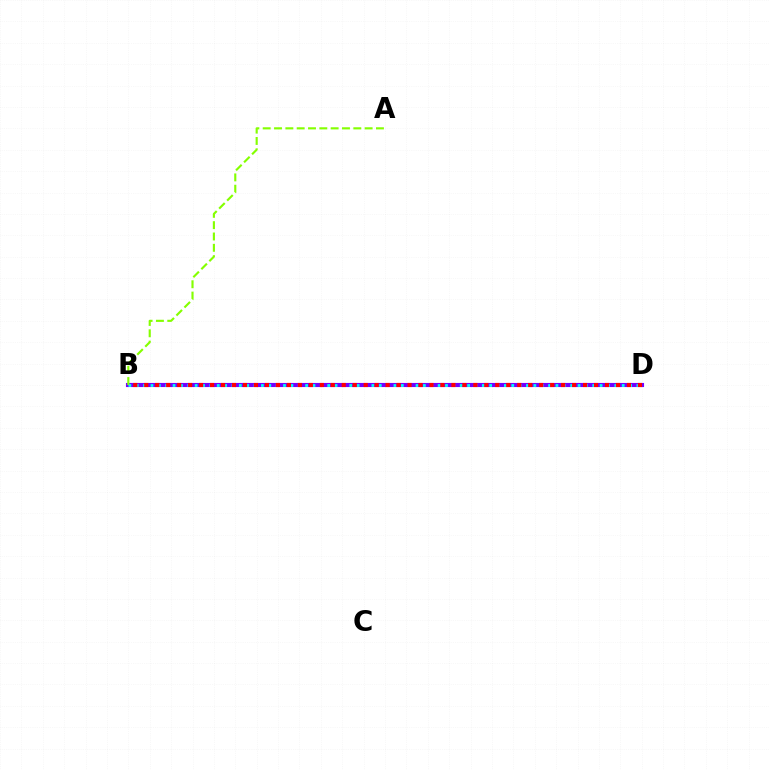{('B', 'D'): [{'color': '#7200ff', 'line_style': 'solid', 'thickness': 2.96}, {'color': '#00fff6', 'line_style': 'dotted', 'thickness': 2.0}, {'color': '#ff0000', 'line_style': 'dotted', 'thickness': 2.98}], ('A', 'B'): [{'color': '#84ff00', 'line_style': 'dashed', 'thickness': 1.54}]}